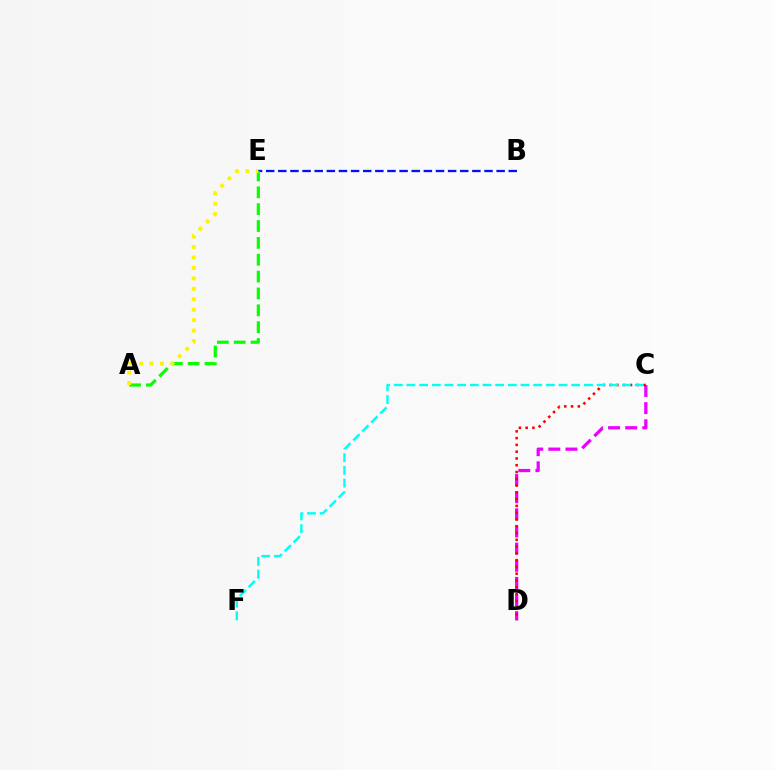{('C', 'D'): [{'color': '#ee00ff', 'line_style': 'dashed', 'thickness': 2.33}, {'color': '#ff0000', 'line_style': 'dotted', 'thickness': 1.84}], ('C', 'F'): [{'color': '#00fff6', 'line_style': 'dashed', 'thickness': 1.72}], ('B', 'E'): [{'color': '#0010ff', 'line_style': 'dashed', 'thickness': 1.65}], ('A', 'E'): [{'color': '#08ff00', 'line_style': 'dashed', 'thickness': 2.29}, {'color': '#fcf500', 'line_style': 'dotted', 'thickness': 2.84}]}